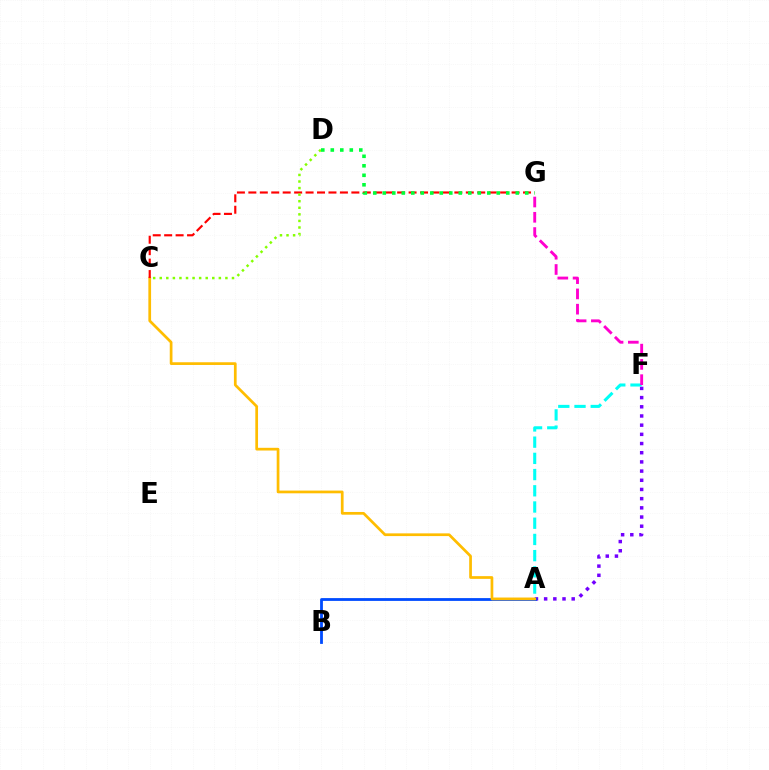{('A', 'F'): [{'color': '#7200ff', 'line_style': 'dotted', 'thickness': 2.5}, {'color': '#00fff6', 'line_style': 'dashed', 'thickness': 2.2}], ('A', 'B'): [{'color': '#004bff', 'line_style': 'solid', 'thickness': 2.02}], ('A', 'C'): [{'color': '#ffbd00', 'line_style': 'solid', 'thickness': 1.96}], ('C', 'G'): [{'color': '#ff0000', 'line_style': 'dashed', 'thickness': 1.55}], ('F', 'G'): [{'color': '#ff00cf', 'line_style': 'dashed', 'thickness': 2.07}], ('C', 'D'): [{'color': '#84ff00', 'line_style': 'dotted', 'thickness': 1.78}], ('D', 'G'): [{'color': '#00ff39', 'line_style': 'dotted', 'thickness': 2.58}]}